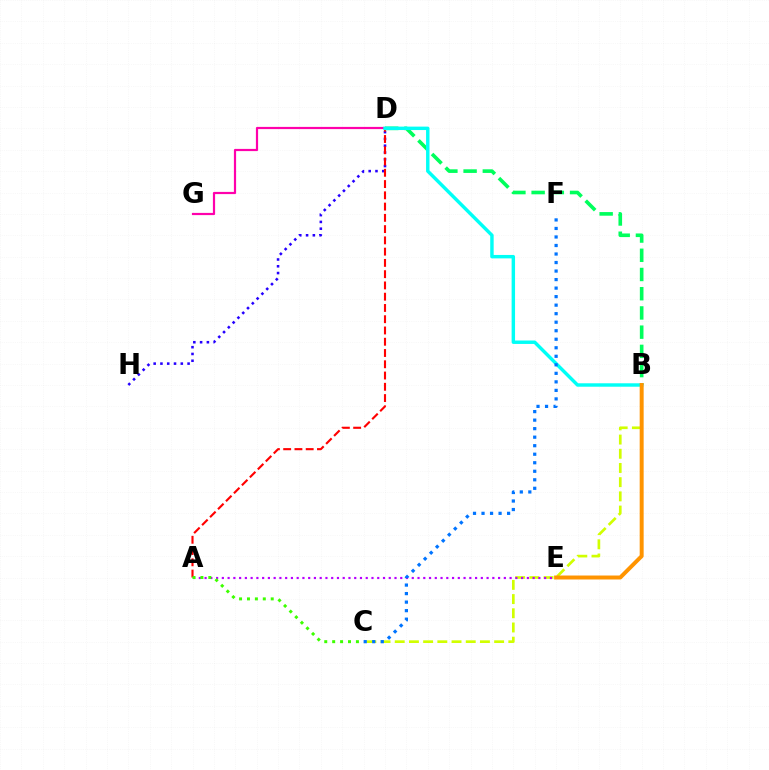{('B', 'C'): [{'color': '#d1ff00', 'line_style': 'dashed', 'thickness': 1.93}], ('D', 'G'): [{'color': '#ff00ac', 'line_style': 'solid', 'thickness': 1.59}], ('A', 'E'): [{'color': '#b900ff', 'line_style': 'dotted', 'thickness': 1.56}], ('D', 'H'): [{'color': '#2500ff', 'line_style': 'dotted', 'thickness': 1.84}], ('A', 'D'): [{'color': '#ff0000', 'line_style': 'dashed', 'thickness': 1.53}], ('A', 'C'): [{'color': '#3dff00', 'line_style': 'dotted', 'thickness': 2.15}], ('B', 'D'): [{'color': '#00ff5c', 'line_style': 'dashed', 'thickness': 2.61}, {'color': '#00fff6', 'line_style': 'solid', 'thickness': 2.47}], ('B', 'E'): [{'color': '#ff9400', 'line_style': 'solid', 'thickness': 2.85}], ('C', 'F'): [{'color': '#0074ff', 'line_style': 'dotted', 'thickness': 2.32}]}